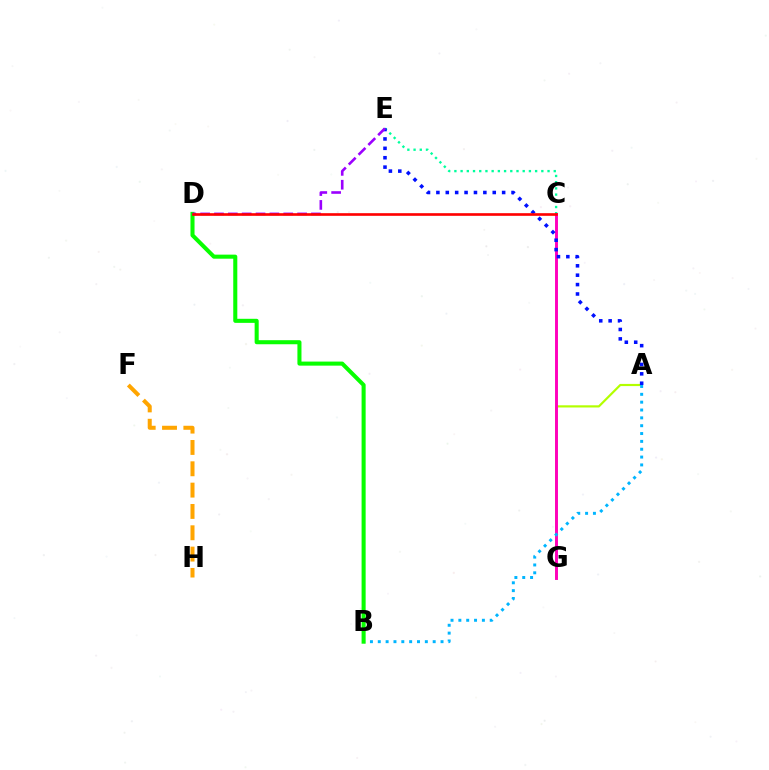{('A', 'G'): [{'color': '#b3ff00', 'line_style': 'solid', 'thickness': 1.57}], ('C', 'E'): [{'color': '#00ff9d', 'line_style': 'dotted', 'thickness': 1.69}], ('F', 'H'): [{'color': '#ffa500', 'line_style': 'dashed', 'thickness': 2.9}], ('C', 'G'): [{'color': '#ff00bd', 'line_style': 'solid', 'thickness': 2.1}], ('A', 'E'): [{'color': '#0010ff', 'line_style': 'dotted', 'thickness': 2.55}], ('A', 'B'): [{'color': '#00b5ff', 'line_style': 'dotted', 'thickness': 2.13}], ('B', 'D'): [{'color': '#08ff00', 'line_style': 'solid', 'thickness': 2.92}], ('D', 'E'): [{'color': '#9b00ff', 'line_style': 'dashed', 'thickness': 1.88}], ('C', 'D'): [{'color': '#ff0000', 'line_style': 'solid', 'thickness': 1.9}]}